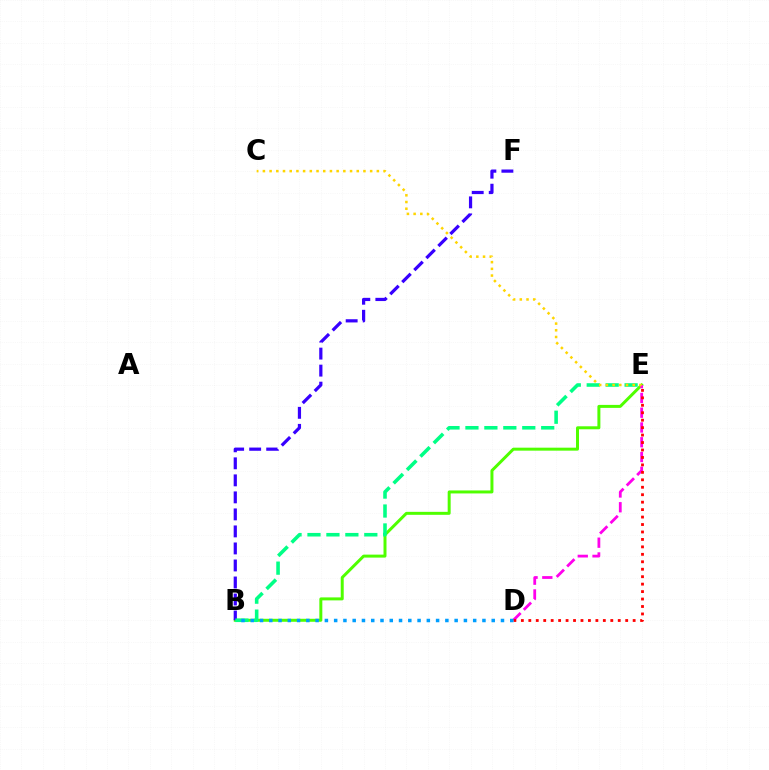{('B', 'E'): [{'color': '#4fff00', 'line_style': 'solid', 'thickness': 2.15}, {'color': '#00ff86', 'line_style': 'dashed', 'thickness': 2.57}], ('D', 'E'): [{'color': '#ff00ed', 'line_style': 'dashed', 'thickness': 2.01}, {'color': '#ff0000', 'line_style': 'dotted', 'thickness': 2.02}], ('B', 'F'): [{'color': '#3700ff', 'line_style': 'dashed', 'thickness': 2.31}], ('C', 'E'): [{'color': '#ffd500', 'line_style': 'dotted', 'thickness': 1.82}], ('B', 'D'): [{'color': '#009eff', 'line_style': 'dotted', 'thickness': 2.52}]}